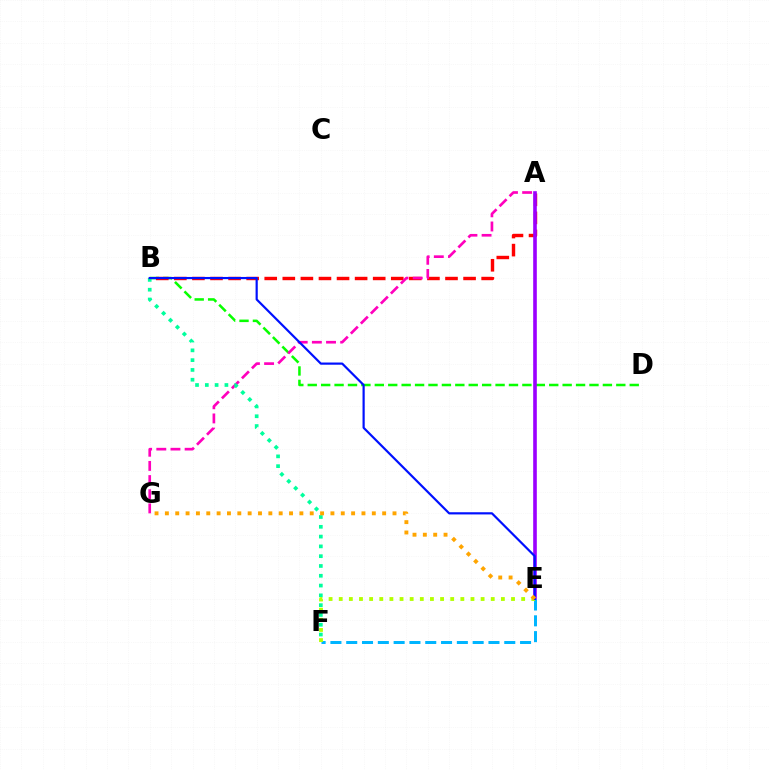{('B', 'D'): [{'color': '#08ff00', 'line_style': 'dashed', 'thickness': 1.82}], ('A', 'B'): [{'color': '#ff0000', 'line_style': 'dashed', 'thickness': 2.46}], ('A', 'G'): [{'color': '#ff00bd', 'line_style': 'dashed', 'thickness': 1.92}], ('A', 'E'): [{'color': '#9b00ff', 'line_style': 'solid', 'thickness': 2.61}], ('B', 'F'): [{'color': '#00ff9d', 'line_style': 'dotted', 'thickness': 2.66}], ('E', 'F'): [{'color': '#00b5ff', 'line_style': 'dashed', 'thickness': 2.15}, {'color': '#b3ff00', 'line_style': 'dotted', 'thickness': 2.75}], ('B', 'E'): [{'color': '#0010ff', 'line_style': 'solid', 'thickness': 1.58}], ('E', 'G'): [{'color': '#ffa500', 'line_style': 'dotted', 'thickness': 2.81}]}